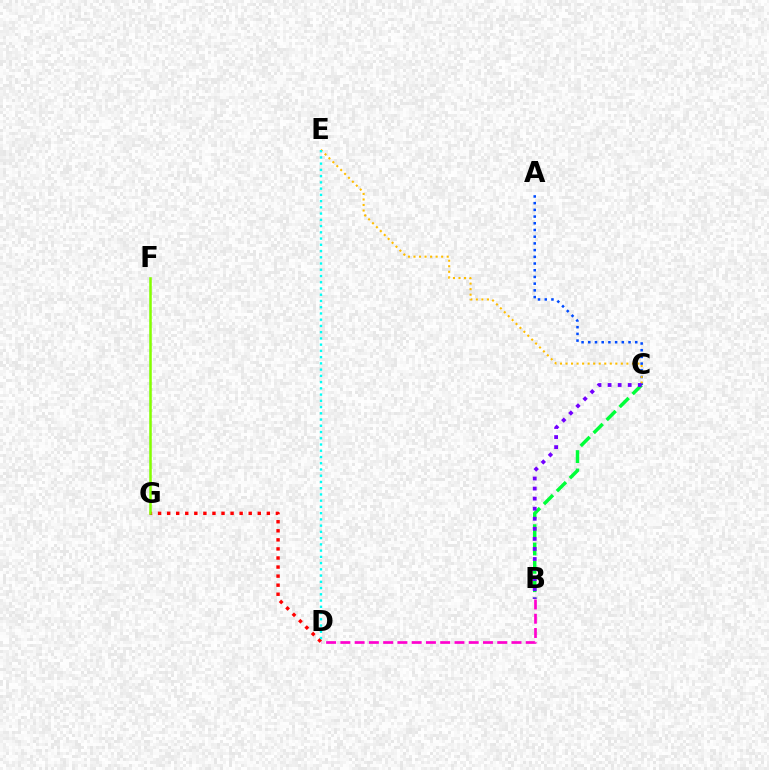{('A', 'C'): [{'color': '#004bff', 'line_style': 'dotted', 'thickness': 1.82}], ('C', 'E'): [{'color': '#ffbd00', 'line_style': 'dotted', 'thickness': 1.5}], ('D', 'G'): [{'color': '#ff0000', 'line_style': 'dotted', 'thickness': 2.46}], ('B', 'C'): [{'color': '#00ff39', 'line_style': 'dashed', 'thickness': 2.49}, {'color': '#7200ff', 'line_style': 'dotted', 'thickness': 2.73}], ('F', 'G'): [{'color': '#84ff00', 'line_style': 'solid', 'thickness': 1.83}], ('D', 'E'): [{'color': '#00fff6', 'line_style': 'dotted', 'thickness': 1.7}], ('B', 'D'): [{'color': '#ff00cf', 'line_style': 'dashed', 'thickness': 1.94}]}